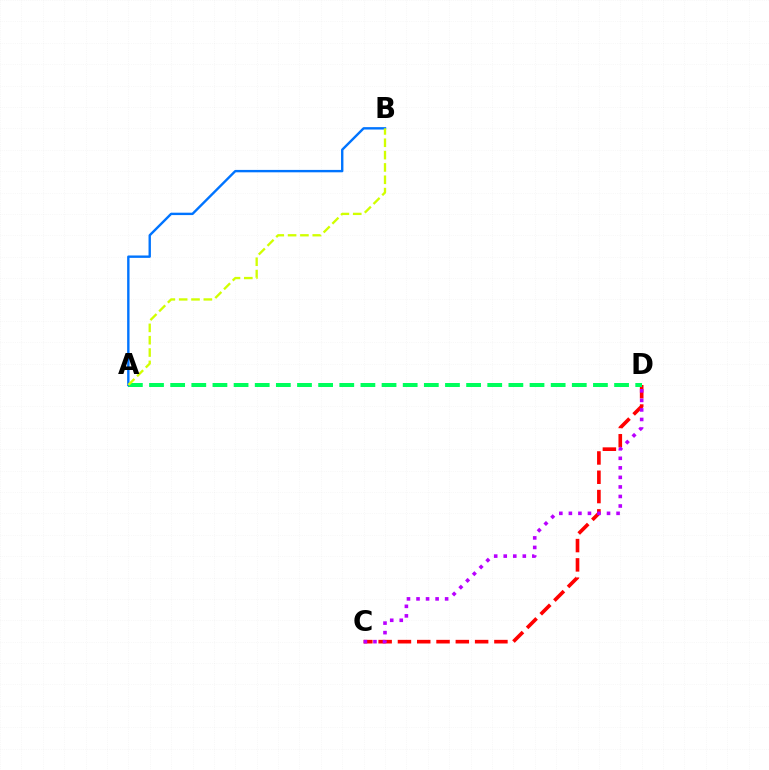{('C', 'D'): [{'color': '#ff0000', 'line_style': 'dashed', 'thickness': 2.62}, {'color': '#b900ff', 'line_style': 'dotted', 'thickness': 2.59}], ('A', 'D'): [{'color': '#00ff5c', 'line_style': 'dashed', 'thickness': 2.87}], ('A', 'B'): [{'color': '#0074ff', 'line_style': 'solid', 'thickness': 1.72}, {'color': '#d1ff00', 'line_style': 'dashed', 'thickness': 1.68}]}